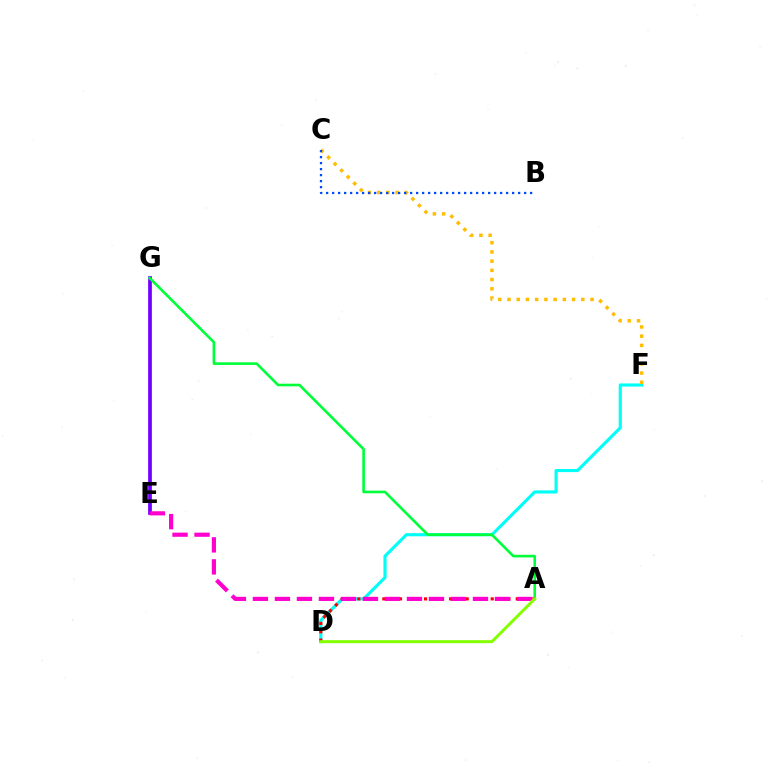{('D', 'F'): [{'color': '#00fff6', 'line_style': 'solid', 'thickness': 2.25}], ('E', 'G'): [{'color': '#7200ff', 'line_style': 'solid', 'thickness': 2.68}], ('C', 'F'): [{'color': '#ffbd00', 'line_style': 'dotted', 'thickness': 2.51}], ('A', 'G'): [{'color': '#00ff39', 'line_style': 'solid', 'thickness': 1.89}], ('A', 'D'): [{'color': '#ff0000', 'line_style': 'dotted', 'thickness': 2.26}, {'color': '#84ff00', 'line_style': 'solid', 'thickness': 2.16}], ('A', 'E'): [{'color': '#ff00cf', 'line_style': 'dashed', 'thickness': 2.99}], ('B', 'C'): [{'color': '#004bff', 'line_style': 'dotted', 'thickness': 1.63}]}